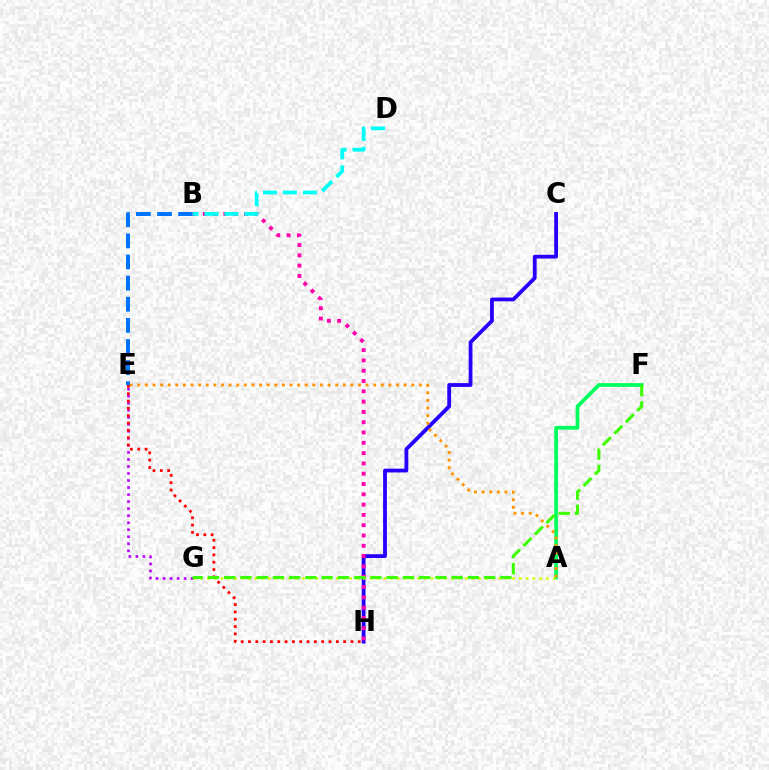{('C', 'H'): [{'color': '#2500ff', 'line_style': 'solid', 'thickness': 2.73}], ('A', 'F'): [{'color': '#00ff5c', 'line_style': 'solid', 'thickness': 2.68}], ('A', 'E'): [{'color': '#ff9400', 'line_style': 'dotted', 'thickness': 2.07}], ('B', 'E'): [{'color': '#0074ff', 'line_style': 'dashed', 'thickness': 2.87}], ('E', 'G'): [{'color': '#b900ff', 'line_style': 'dotted', 'thickness': 1.91}], ('B', 'H'): [{'color': '#ff00ac', 'line_style': 'dotted', 'thickness': 2.8}], ('E', 'H'): [{'color': '#ff0000', 'line_style': 'dotted', 'thickness': 1.99}], ('A', 'G'): [{'color': '#d1ff00', 'line_style': 'dotted', 'thickness': 1.84}], ('B', 'D'): [{'color': '#00fff6', 'line_style': 'dashed', 'thickness': 2.71}], ('F', 'G'): [{'color': '#3dff00', 'line_style': 'dashed', 'thickness': 2.21}]}